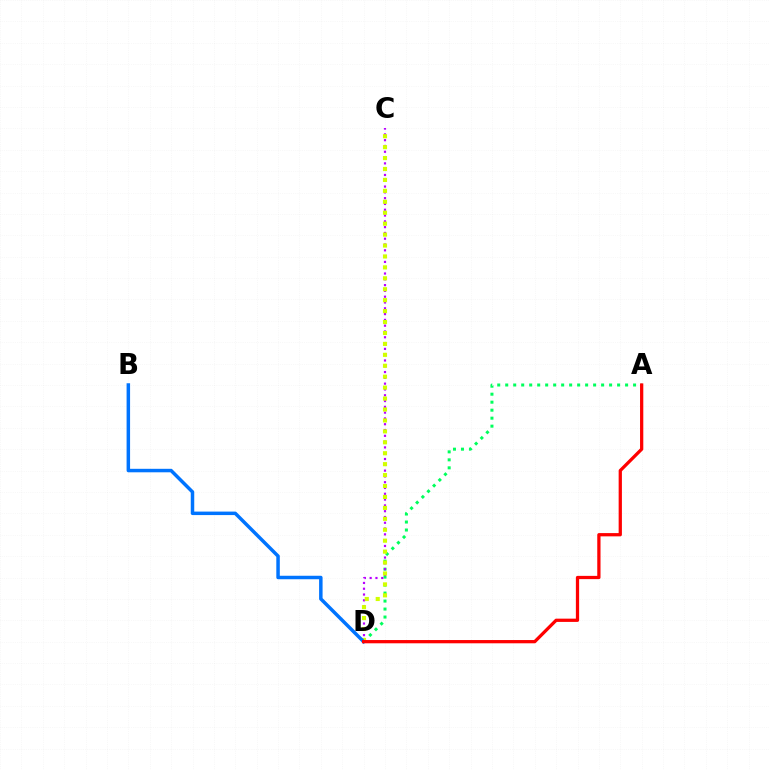{('A', 'D'): [{'color': '#00ff5c', 'line_style': 'dotted', 'thickness': 2.17}, {'color': '#ff0000', 'line_style': 'solid', 'thickness': 2.35}], ('C', 'D'): [{'color': '#b900ff', 'line_style': 'dotted', 'thickness': 1.58}, {'color': '#d1ff00', 'line_style': 'dotted', 'thickness': 2.97}], ('B', 'D'): [{'color': '#0074ff', 'line_style': 'solid', 'thickness': 2.51}]}